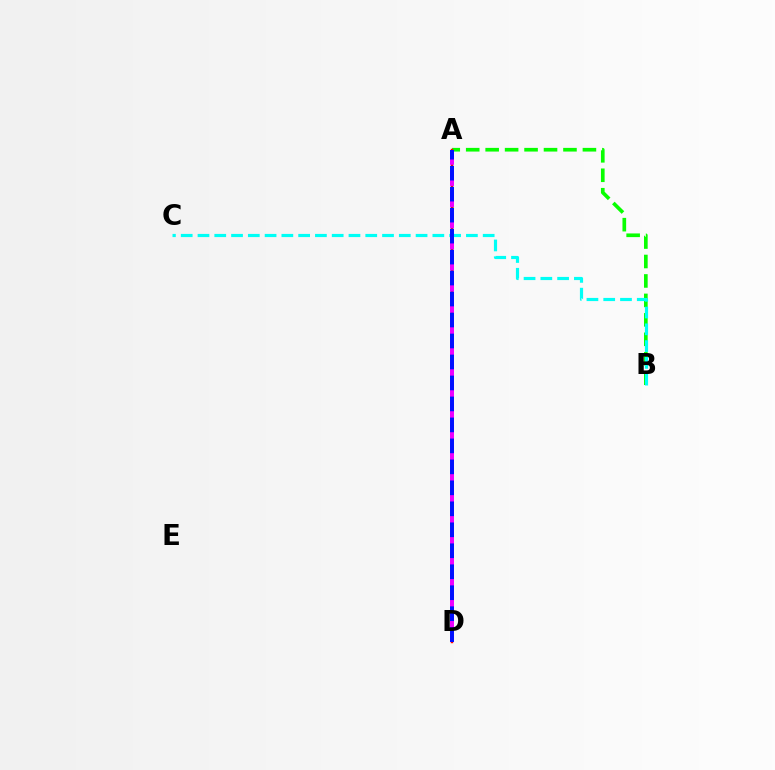{('A', 'B'): [{'color': '#08ff00', 'line_style': 'dashed', 'thickness': 2.64}], ('A', 'D'): [{'color': '#fcf500', 'line_style': 'dotted', 'thickness': 2.16}, {'color': '#ff0000', 'line_style': 'solid', 'thickness': 1.74}, {'color': '#ee00ff', 'line_style': 'dashed', 'thickness': 2.87}, {'color': '#0010ff', 'line_style': 'dashed', 'thickness': 2.85}], ('B', 'C'): [{'color': '#00fff6', 'line_style': 'dashed', 'thickness': 2.28}]}